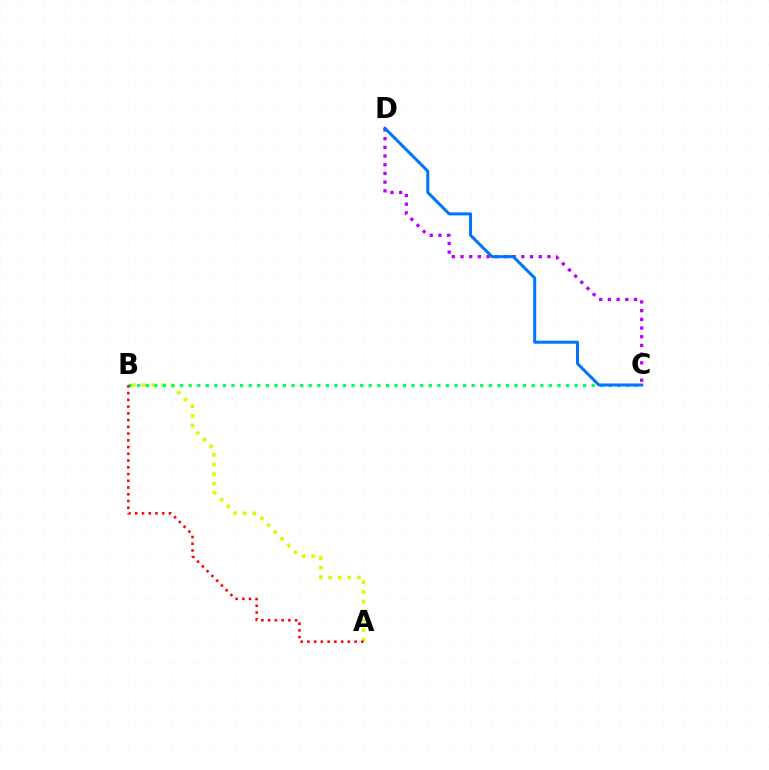{('A', 'B'): [{'color': '#d1ff00', 'line_style': 'dotted', 'thickness': 2.6}, {'color': '#ff0000', 'line_style': 'dotted', 'thickness': 1.83}], ('C', 'D'): [{'color': '#b900ff', 'line_style': 'dotted', 'thickness': 2.36}, {'color': '#0074ff', 'line_style': 'solid', 'thickness': 2.16}], ('B', 'C'): [{'color': '#00ff5c', 'line_style': 'dotted', 'thickness': 2.33}]}